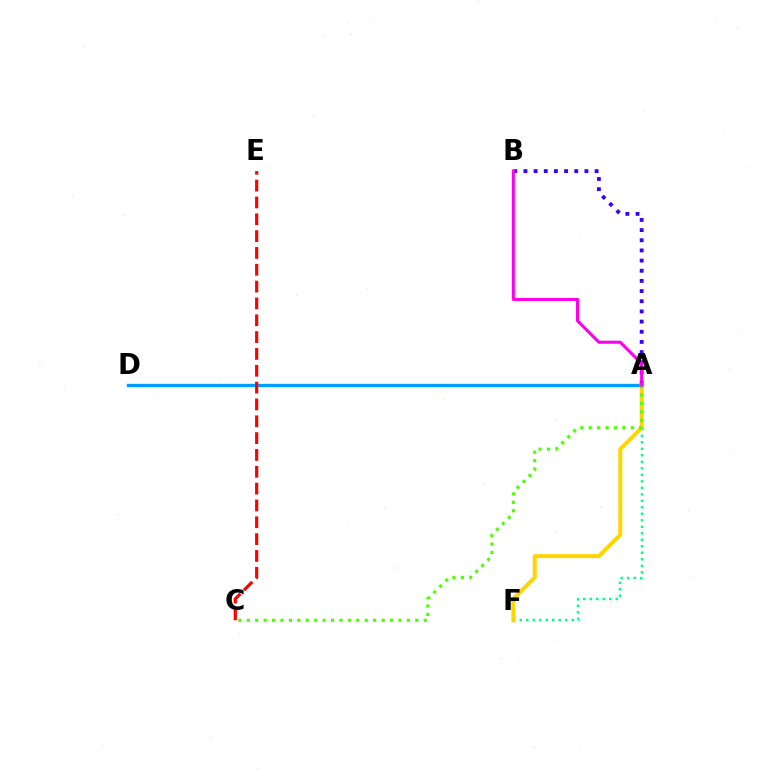{('A', 'F'): [{'color': '#00ff86', 'line_style': 'dotted', 'thickness': 1.77}, {'color': '#ffd500', 'line_style': 'solid', 'thickness': 2.86}], ('A', 'D'): [{'color': '#009eff', 'line_style': 'solid', 'thickness': 2.4}], ('A', 'B'): [{'color': '#3700ff', 'line_style': 'dotted', 'thickness': 2.76}, {'color': '#ff00ed', 'line_style': 'solid', 'thickness': 2.2}], ('A', 'C'): [{'color': '#4fff00', 'line_style': 'dotted', 'thickness': 2.29}], ('C', 'E'): [{'color': '#ff0000', 'line_style': 'dashed', 'thickness': 2.29}]}